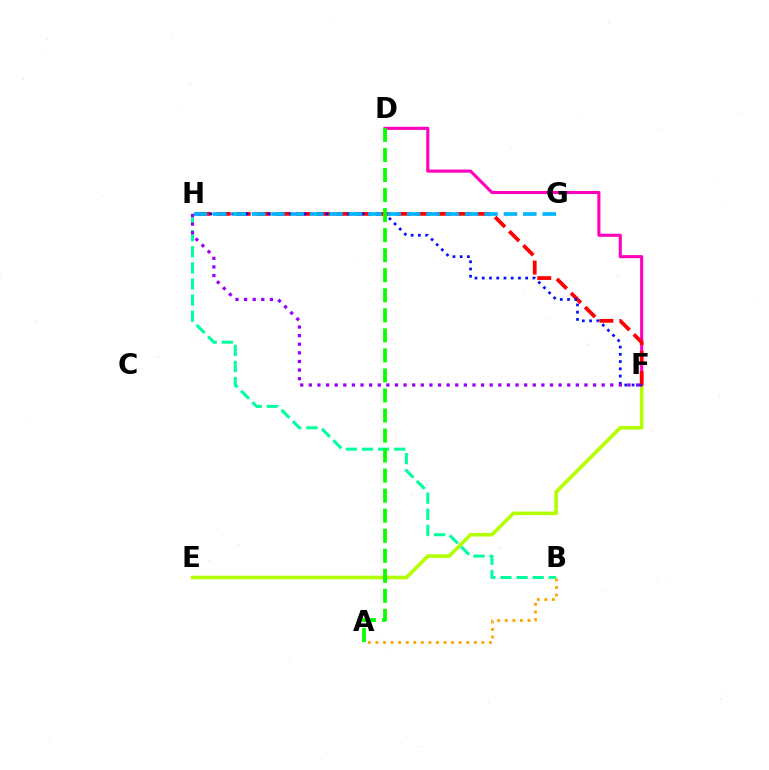{('E', 'F'): [{'color': '#b3ff00', 'line_style': 'solid', 'thickness': 2.59}], ('D', 'F'): [{'color': '#ff00bd', 'line_style': 'solid', 'thickness': 2.23}], ('F', 'H'): [{'color': '#ff0000', 'line_style': 'dashed', 'thickness': 2.71}, {'color': '#0010ff', 'line_style': 'dotted', 'thickness': 1.97}, {'color': '#9b00ff', 'line_style': 'dotted', 'thickness': 2.34}], ('G', 'H'): [{'color': '#00b5ff', 'line_style': 'dashed', 'thickness': 2.63}], ('B', 'H'): [{'color': '#00ff9d', 'line_style': 'dashed', 'thickness': 2.19}], ('A', 'B'): [{'color': '#ffa500', 'line_style': 'dotted', 'thickness': 2.06}], ('A', 'D'): [{'color': '#08ff00', 'line_style': 'dashed', 'thickness': 2.72}]}